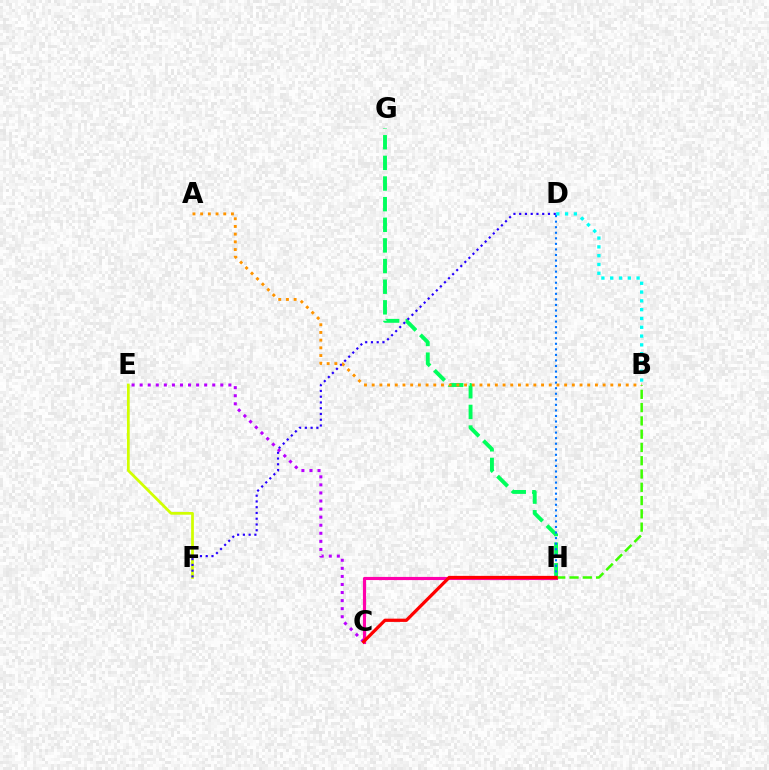{('B', 'D'): [{'color': '#00fff6', 'line_style': 'dotted', 'thickness': 2.39}], ('C', 'H'): [{'color': '#ff00ac', 'line_style': 'solid', 'thickness': 2.26}, {'color': '#ff0000', 'line_style': 'solid', 'thickness': 2.34}], ('E', 'F'): [{'color': '#d1ff00', 'line_style': 'solid', 'thickness': 1.97}], ('G', 'H'): [{'color': '#00ff5c', 'line_style': 'dashed', 'thickness': 2.8}], ('D', 'F'): [{'color': '#2500ff', 'line_style': 'dotted', 'thickness': 1.56}], ('D', 'H'): [{'color': '#0074ff', 'line_style': 'dotted', 'thickness': 1.51}], ('A', 'B'): [{'color': '#ff9400', 'line_style': 'dotted', 'thickness': 2.09}], ('C', 'E'): [{'color': '#b900ff', 'line_style': 'dotted', 'thickness': 2.19}], ('B', 'H'): [{'color': '#3dff00', 'line_style': 'dashed', 'thickness': 1.8}]}